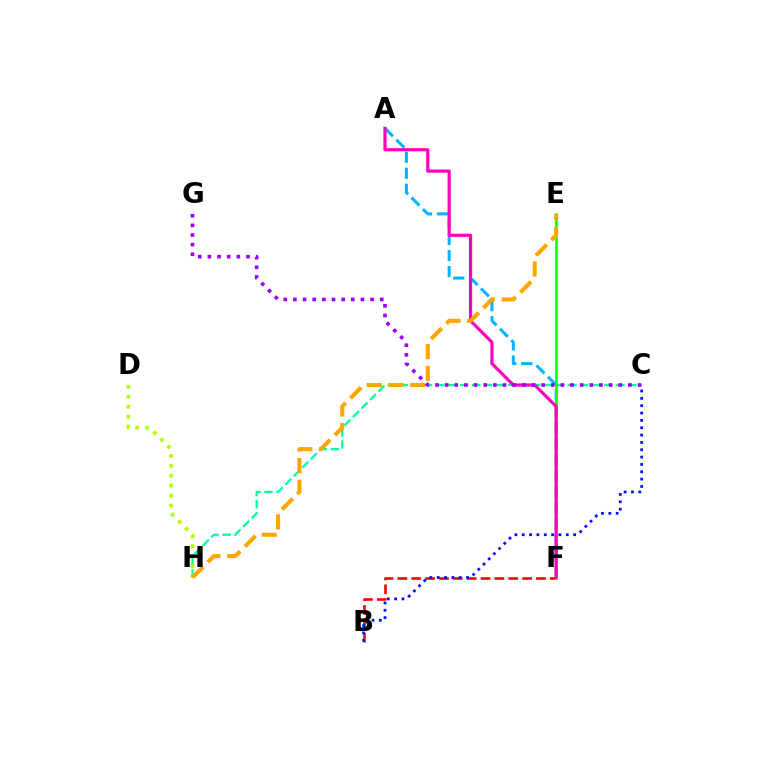{('A', 'F'): [{'color': '#00b5ff', 'line_style': 'dashed', 'thickness': 2.18}, {'color': '#ff00bd', 'line_style': 'solid', 'thickness': 2.3}], ('B', 'F'): [{'color': '#ff0000', 'line_style': 'dashed', 'thickness': 1.88}], ('C', 'H'): [{'color': '#00ff9d', 'line_style': 'dashed', 'thickness': 1.63}], ('E', 'F'): [{'color': '#08ff00', 'line_style': 'solid', 'thickness': 1.8}], ('B', 'C'): [{'color': '#0010ff', 'line_style': 'dotted', 'thickness': 1.99}], ('D', 'H'): [{'color': '#b3ff00', 'line_style': 'dotted', 'thickness': 2.7}], ('E', 'H'): [{'color': '#ffa500', 'line_style': 'dashed', 'thickness': 2.95}], ('C', 'G'): [{'color': '#9b00ff', 'line_style': 'dotted', 'thickness': 2.62}]}